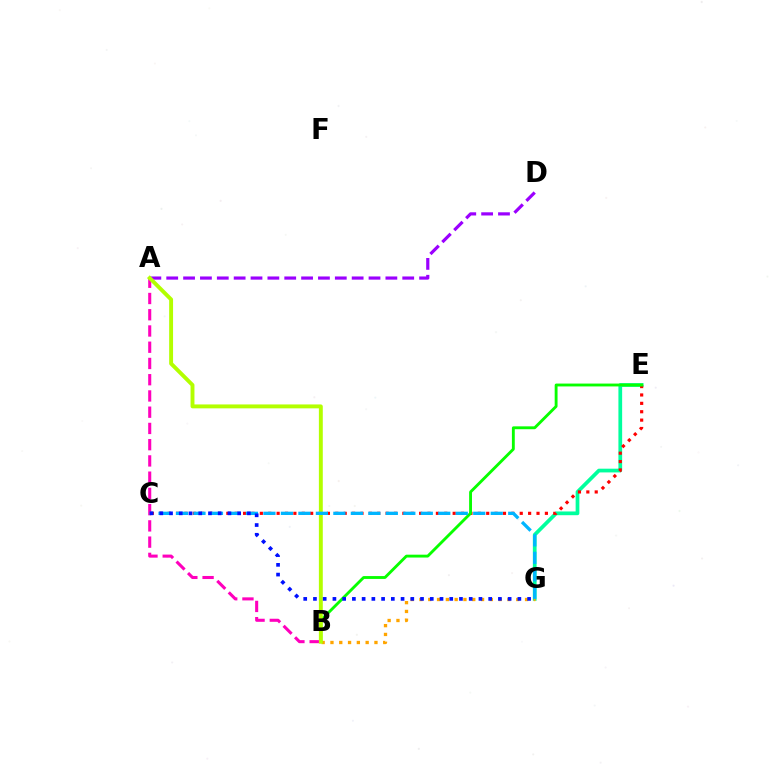{('E', 'G'): [{'color': '#00ff9d', 'line_style': 'solid', 'thickness': 2.69}], ('A', 'B'): [{'color': '#ff00bd', 'line_style': 'dashed', 'thickness': 2.21}, {'color': '#b3ff00', 'line_style': 'solid', 'thickness': 2.81}], ('C', 'E'): [{'color': '#ff0000', 'line_style': 'dotted', 'thickness': 2.28}], ('A', 'D'): [{'color': '#9b00ff', 'line_style': 'dashed', 'thickness': 2.29}], ('B', 'G'): [{'color': '#ffa500', 'line_style': 'dotted', 'thickness': 2.39}], ('B', 'E'): [{'color': '#08ff00', 'line_style': 'solid', 'thickness': 2.06}], ('C', 'G'): [{'color': '#00b5ff', 'line_style': 'dashed', 'thickness': 2.38}, {'color': '#0010ff', 'line_style': 'dotted', 'thickness': 2.64}]}